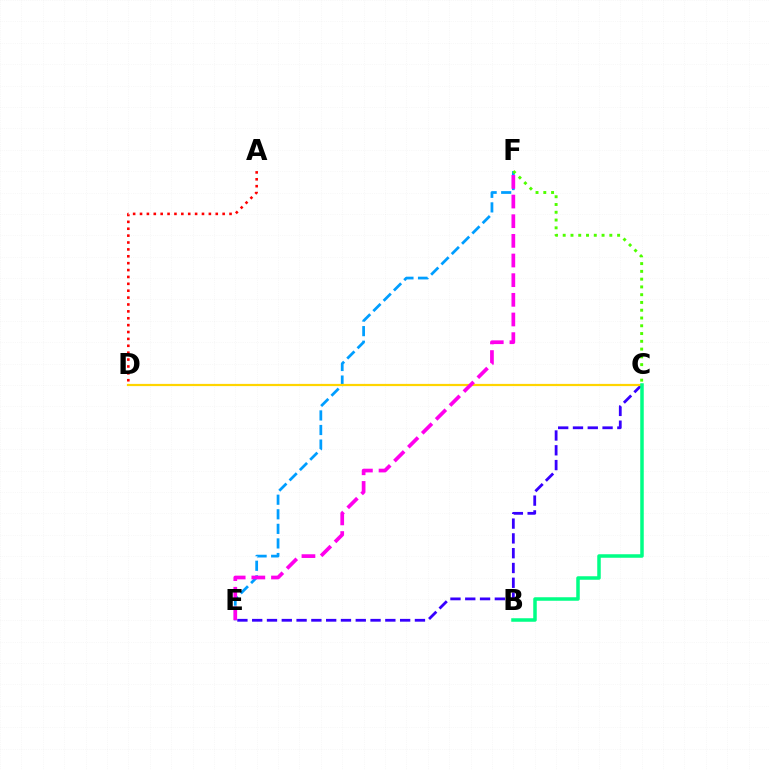{('E', 'F'): [{'color': '#009eff', 'line_style': 'dashed', 'thickness': 1.98}, {'color': '#ff00ed', 'line_style': 'dashed', 'thickness': 2.67}], ('C', 'E'): [{'color': '#3700ff', 'line_style': 'dashed', 'thickness': 2.01}], ('A', 'D'): [{'color': '#ff0000', 'line_style': 'dotted', 'thickness': 1.87}], ('C', 'D'): [{'color': '#ffd500', 'line_style': 'solid', 'thickness': 1.59}], ('B', 'C'): [{'color': '#00ff86', 'line_style': 'solid', 'thickness': 2.53}], ('C', 'F'): [{'color': '#4fff00', 'line_style': 'dotted', 'thickness': 2.11}]}